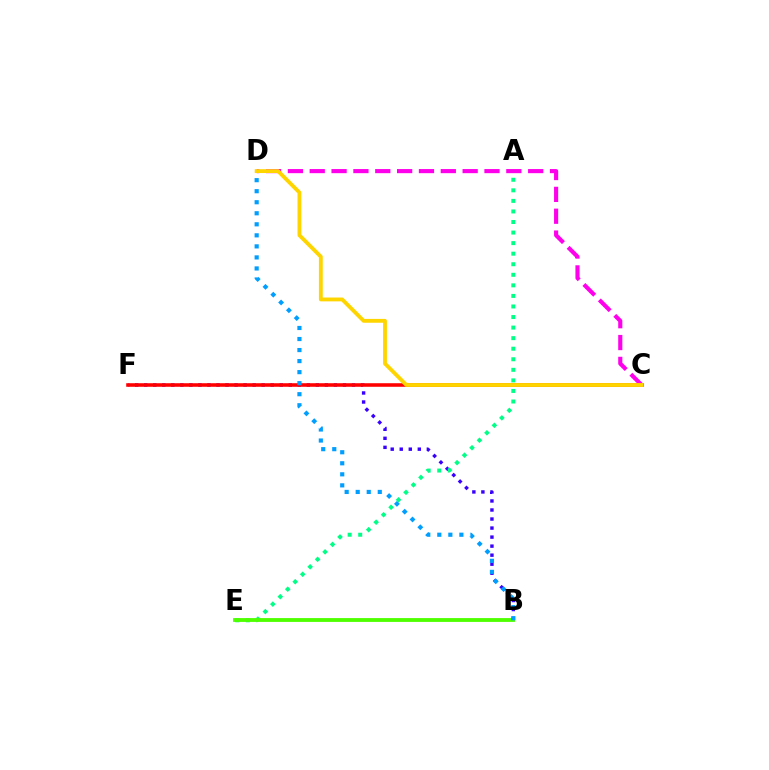{('B', 'F'): [{'color': '#3700ff', 'line_style': 'dotted', 'thickness': 2.45}], ('A', 'E'): [{'color': '#00ff86', 'line_style': 'dotted', 'thickness': 2.87}], ('C', 'F'): [{'color': '#ff0000', 'line_style': 'solid', 'thickness': 2.57}], ('B', 'E'): [{'color': '#4fff00', 'line_style': 'solid', 'thickness': 2.76}], ('C', 'D'): [{'color': '#ff00ed', 'line_style': 'dashed', 'thickness': 2.97}, {'color': '#ffd500', 'line_style': 'solid', 'thickness': 2.76}], ('B', 'D'): [{'color': '#009eff', 'line_style': 'dotted', 'thickness': 3.0}]}